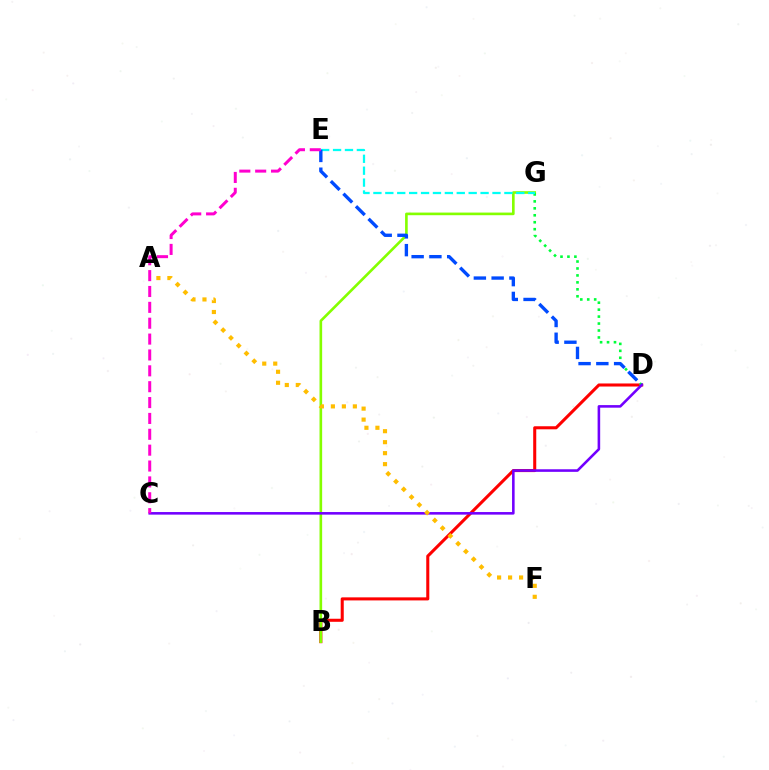{('B', 'D'): [{'color': '#ff0000', 'line_style': 'solid', 'thickness': 2.2}], ('B', 'G'): [{'color': '#84ff00', 'line_style': 'solid', 'thickness': 1.9}], ('D', 'G'): [{'color': '#00ff39', 'line_style': 'dotted', 'thickness': 1.89}], ('E', 'G'): [{'color': '#00fff6', 'line_style': 'dashed', 'thickness': 1.62}], ('D', 'E'): [{'color': '#004bff', 'line_style': 'dashed', 'thickness': 2.41}], ('C', 'D'): [{'color': '#7200ff', 'line_style': 'solid', 'thickness': 1.86}], ('A', 'F'): [{'color': '#ffbd00', 'line_style': 'dotted', 'thickness': 2.99}], ('C', 'E'): [{'color': '#ff00cf', 'line_style': 'dashed', 'thickness': 2.16}]}